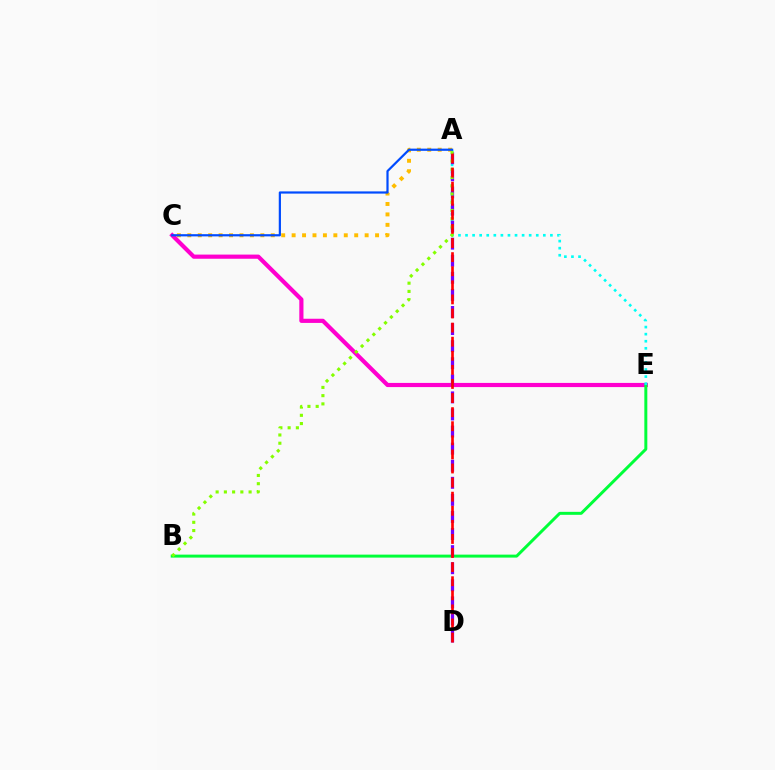{('C', 'E'): [{'color': '#ff00cf', 'line_style': 'solid', 'thickness': 3.0}], ('B', 'E'): [{'color': '#00ff39', 'line_style': 'solid', 'thickness': 2.14}], ('A', 'E'): [{'color': '#00fff6', 'line_style': 'dotted', 'thickness': 1.92}], ('A', 'D'): [{'color': '#7200ff', 'line_style': 'dashed', 'thickness': 2.32}, {'color': '#ff0000', 'line_style': 'dashed', 'thickness': 1.91}], ('A', 'C'): [{'color': '#ffbd00', 'line_style': 'dotted', 'thickness': 2.83}, {'color': '#004bff', 'line_style': 'solid', 'thickness': 1.59}], ('A', 'B'): [{'color': '#84ff00', 'line_style': 'dotted', 'thickness': 2.24}]}